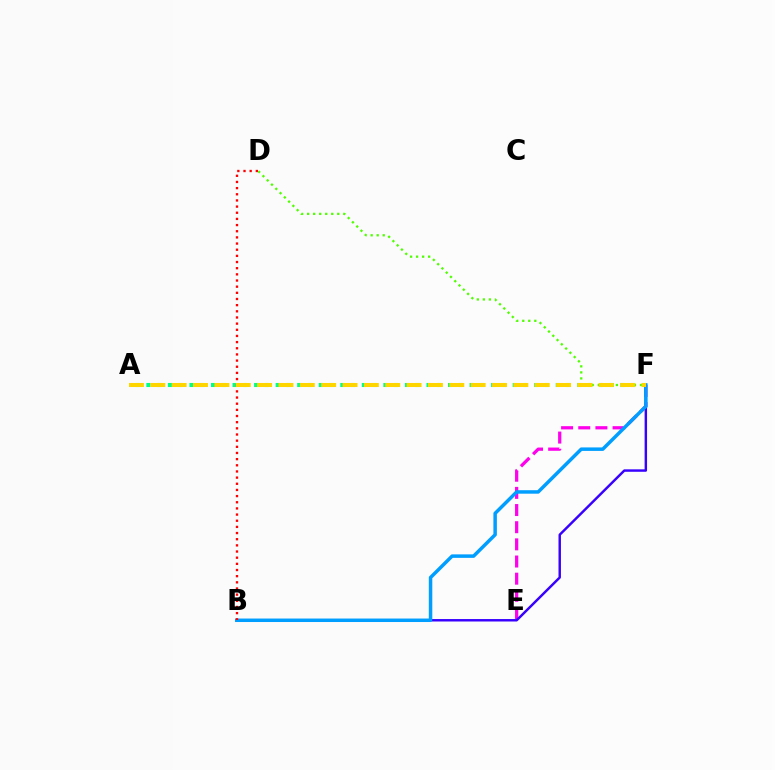{('E', 'F'): [{'color': '#ff00ed', 'line_style': 'dashed', 'thickness': 2.33}], ('A', 'F'): [{'color': '#00ff86', 'line_style': 'dotted', 'thickness': 2.93}, {'color': '#ffd500', 'line_style': 'dashed', 'thickness': 2.9}], ('B', 'F'): [{'color': '#3700ff', 'line_style': 'solid', 'thickness': 1.76}, {'color': '#009eff', 'line_style': 'solid', 'thickness': 2.51}], ('D', 'F'): [{'color': '#4fff00', 'line_style': 'dotted', 'thickness': 1.64}], ('B', 'D'): [{'color': '#ff0000', 'line_style': 'dotted', 'thickness': 1.67}]}